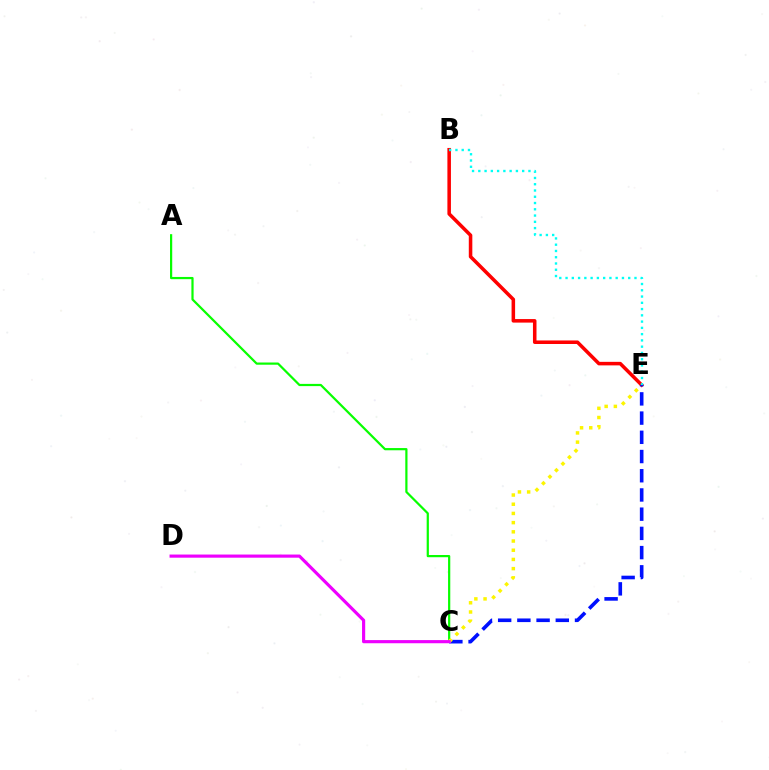{('B', 'E'): [{'color': '#ff0000', 'line_style': 'solid', 'thickness': 2.55}, {'color': '#00fff6', 'line_style': 'dotted', 'thickness': 1.7}], ('A', 'C'): [{'color': '#08ff00', 'line_style': 'solid', 'thickness': 1.59}], ('C', 'E'): [{'color': '#0010ff', 'line_style': 'dashed', 'thickness': 2.61}, {'color': '#fcf500', 'line_style': 'dotted', 'thickness': 2.5}], ('C', 'D'): [{'color': '#ee00ff', 'line_style': 'solid', 'thickness': 2.27}]}